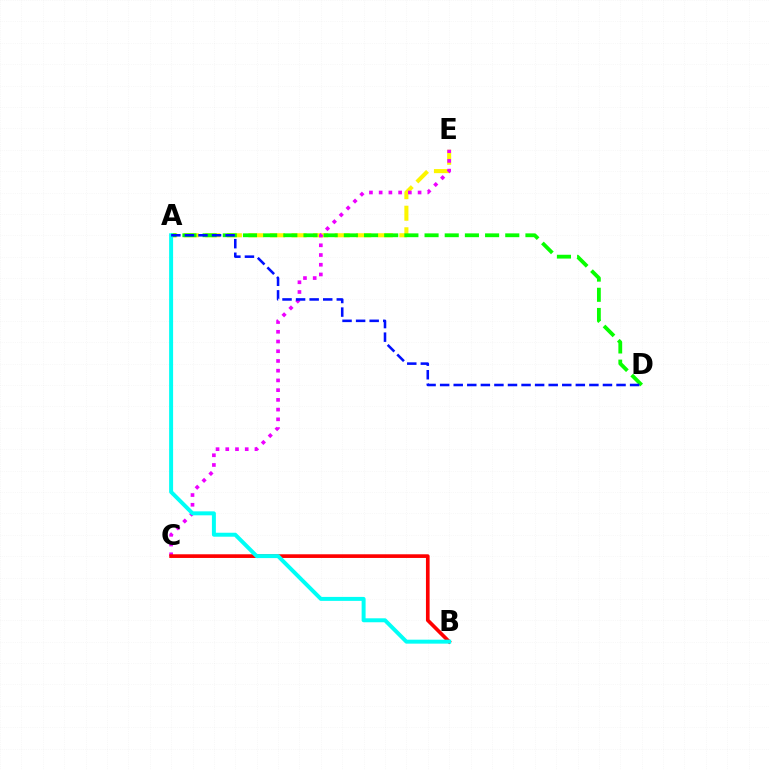{('A', 'E'): [{'color': '#fcf500', 'line_style': 'dashed', 'thickness': 2.93}], ('A', 'D'): [{'color': '#08ff00', 'line_style': 'dashed', 'thickness': 2.74}, {'color': '#0010ff', 'line_style': 'dashed', 'thickness': 1.84}], ('C', 'E'): [{'color': '#ee00ff', 'line_style': 'dotted', 'thickness': 2.64}], ('B', 'C'): [{'color': '#ff0000', 'line_style': 'solid', 'thickness': 2.64}], ('A', 'B'): [{'color': '#00fff6', 'line_style': 'solid', 'thickness': 2.85}]}